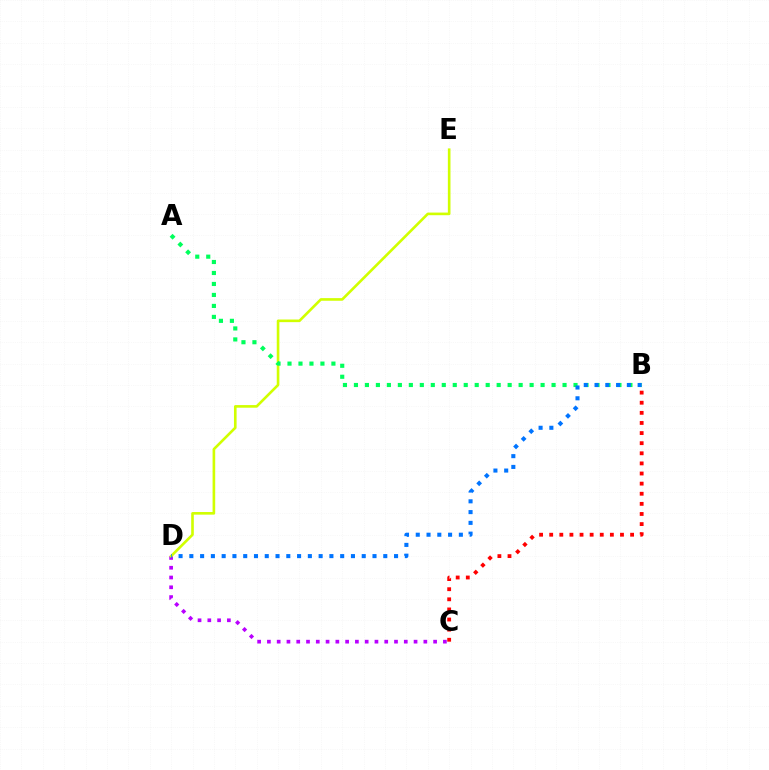{('B', 'C'): [{'color': '#ff0000', 'line_style': 'dotted', 'thickness': 2.75}], ('C', 'D'): [{'color': '#b900ff', 'line_style': 'dotted', 'thickness': 2.66}], ('D', 'E'): [{'color': '#d1ff00', 'line_style': 'solid', 'thickness': 1.89}], ('A', 'B'): [{'color': '#00ff5c', 'line_style': 'dotted', 'thickness': 2.98}], ('B', 'D'): [{'color': '#0074ff', 'line_style': 'dotted', 'thickness': 2.93}]}